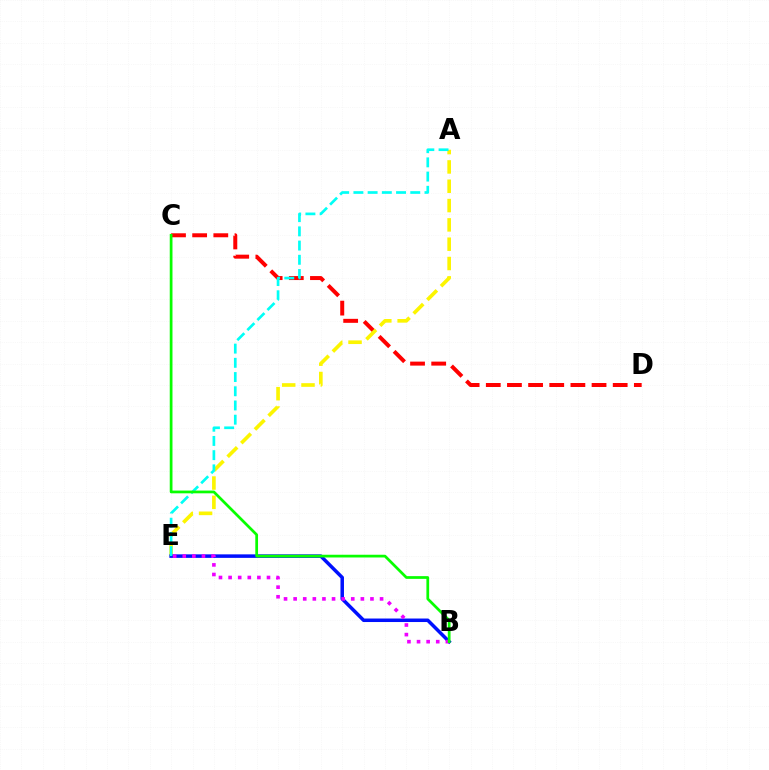{('C', 'D'): [{'color': '#ff0000', 'line_style': 'dashed', 'thickness': 2.87}], ('A', 'E'): [{'color': '#fcf500', 'line_style': 'dashed', 'thickness': 2.62}, {'color': '#00fff6', 'line_style': 'dashed', 'thickness': 1.93}], ('B', 'E'): [{'color': '#0010ff', 'line_style': 'solid', 'thickness': 2.53}, {'color': '#ee00ff', 'line_style': 'dotted', 'thickness': 2.61}], ('B', 'C'): [{'color': '#08ff00', 'line_style': 'solid', 'thickness': 1.97}]}